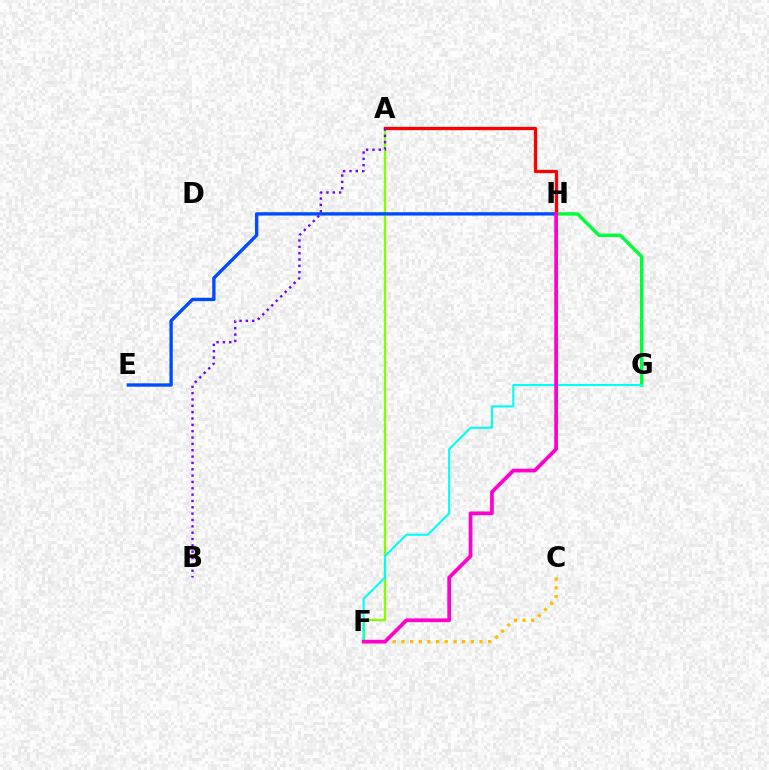{('G', 'H'): [{'color': '#00ff39', 'line_style': 'solid', 'thickness': 2.49}], ('A', 'F'): [{'color': '#84ff00', 'line_style': 'solid', 'thickness': 1.7}], ('F', 'G'): [{'color': '#00fff6', 'line_style': 'solid', 'thickness': 1.51}], ('C', 'F'): [{'color': '#ffbd00', 'line_style': 'dotted', 'thickness': 2.35}], ('A', 'H'): [{'color': '#ff0000', 'line_style': 'solid', 'thickness': 2.35}], ('E', 'H'): [{'color': '#004bff', 'line_style': 'solid', 'thickness': 2.41}], ('A', 'B'): [{'color': '#7200ff', 'line_style': 'dotted', 'thickness': 1.72}], ('F', 'H'): [{'color': '#ff00cf', 'line_style': 'solid', 'thickness': 2.69}]}